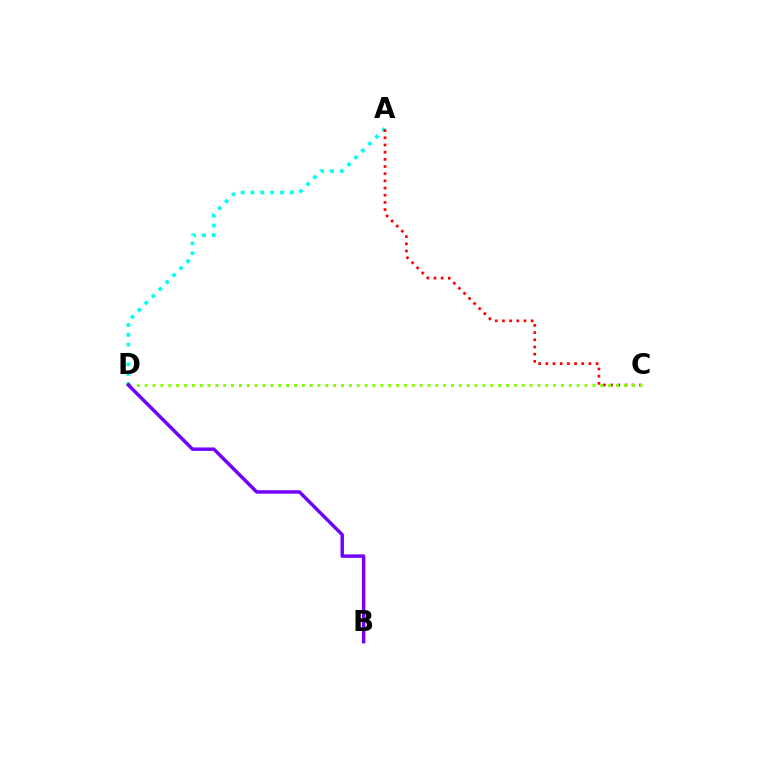{('A', 'D'): [{'color': '#00fff6', 'line_style': 'dotted', 'thickness': 2.67}], ('A', 'C'): [{'color': '#ff0000', 'line_style': 'dotted', 'thickness': 1.95}], ('C', 'D'): [{'color': '#84ff00', 'line_style': 'dotted', 'thickness': 2.13}], ('B', 'D'): [{'color': '#7200ff', 'line_style': 'solid', 'thickness': 2.48}]}